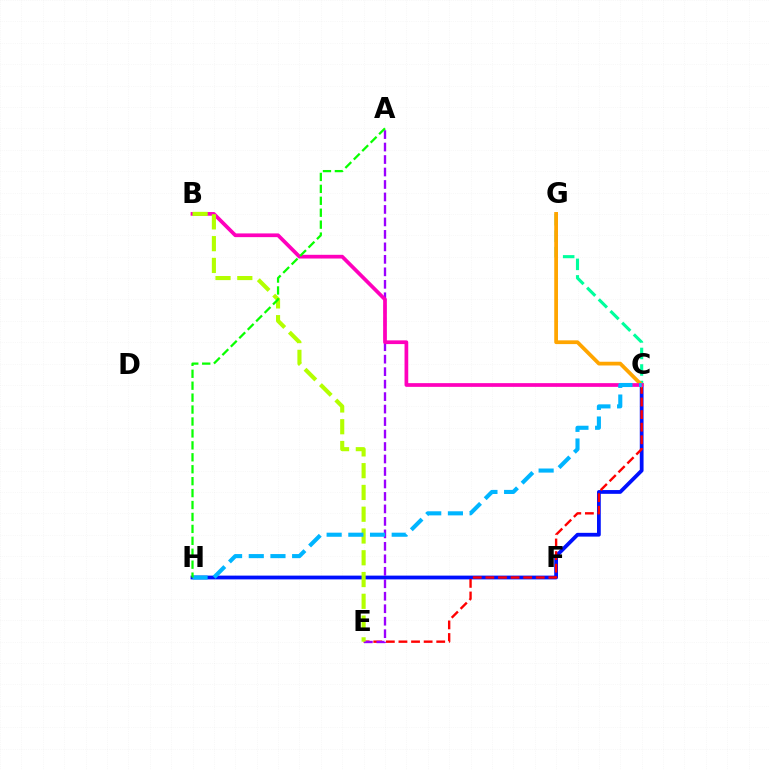{('C', 'H'): [{'color': '#0010ff', 'line_style': 'solid', 'thickness': 2.72}, {'color': '#00b5ff', 'line_style': 'dashed', 'thickness': 2.95}], ('C', 'E'): [{'color': '#ff0000', 'line_style': 'dashed', 'thickness': 1.71}], ('C', 'G'): [{'color': '#00ff9d', 'line_style': 'dashed', 'thickness': 2.24}, {'color': '#ffa500', 'line_style': 'solid', 'thickness': 2.7}], ('A', 'E'): [{'color': '#9b00ff', 'line_style': 'dashed', 'thickness': 1.7}], ('B', 'C'): [{'color': '#ff00bd', 'line_style': 'solid', 'thickness': 2.68}], ('B', 'E'): [{'color': '#b3ff00', 'line_style': 'dashed', 'thickness': 2.96}], ('A', 'H'): [{'color': '#08ff00', 'line_style': 'dashed', 'thickness': 1.62}]}